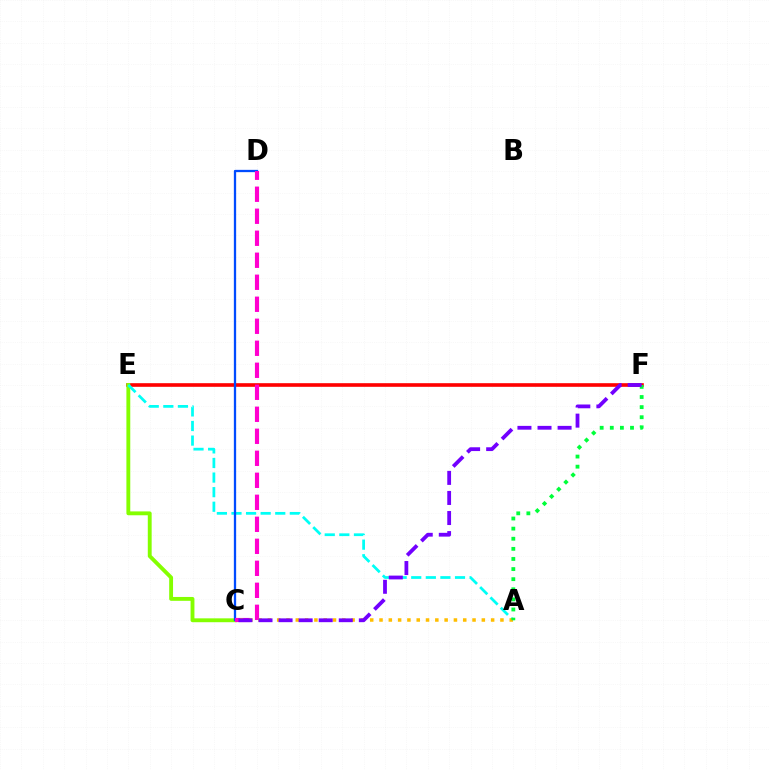{('E', 'F'): [{'color': '#ff0000', 'line_style': 'solid', 'thickness': 2.61}], ('C', 'E'): [{'color': '#84ff00', 'line_style': 'solid', 'thickness': 2.78}], ('A', 'E'): [{'color': '#00fff6', 'line_style': 'dashed', 'thickness': 1.98}], ('C', 'D'): [{'color': '#004bff', 'line_style': 'solid', 'thickness': 1.65}, {'color': '#ff00cf', 'line_style': 'dashed', 'thickness': 2.99}], ('A', 'C'): [{'color': '#ffbd00', 'line_style': 'dotted', 'thickness': 2.53}], ('A', 'F'): [{'color': '#00ff39', 'line_style': 'dotted', 'thickness': 2.75}], ('C', 'F'): [{'color': '#7200ff', 'line_style': 'dashed', 'thickness': 2.73}]}